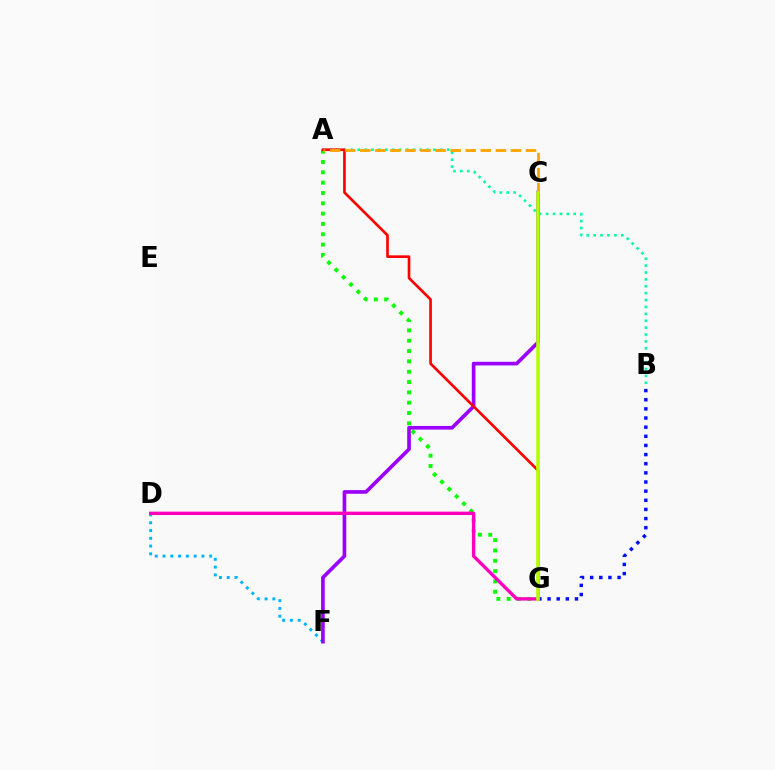{('A', 'G'): [{'color': '#08ff00', 'line_style': 'dotted', 'thickness': 2.81}, {'color': '#ff0000', 'line_style': 'solid', 'thickness': 1.92}], ('D', 'F'): [{'color': '#00b5ff', 'line_style': 'dotted', 'thickness': 2.11}], ('B', 'G'): [{'color': '#0010ff', 'line_style': 'dotted', 'thickness': 2.48}], ('A', 'B'): [{'color': '#00ff9d', 'line_style': 'dotted', 'thickness': 1.87}], ('C', 'F'): [{'color': '#9b00ff', 'line_style': 'solid', 'thickness': 2.63}], ('A', 'C'): [{'color': '#ffa500', 'line_style': 'dashed', 'thickness': 2.05}], ('D', 'G'): [{'color': '#ff00bd', 'line_style': 'solid', 'thickness': 2.43}], ('C', 'G'): [{'color': '#b3ff00', 'line_style': 'solid', 'thickness': 2.55}]}